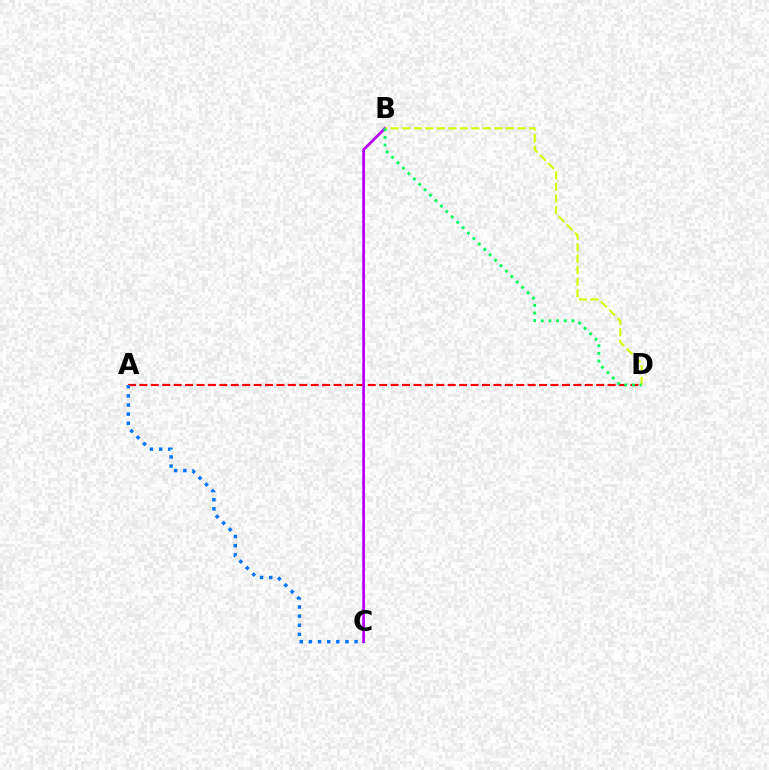{('A', 'D'): [{'color': '#ff0000', 'line_style': 'dashed', 'thickness': 1.55}], ('B', 'C'): [{'color': '#b900ff', 'line_style': 'solid', 'thickness': 1.99}], ('B', 'D'): [{'color': '#d1ff00', 'line_style': 'dashed', 'thickness': 1.57}, {'color': '#00ff5c', 'line_style': 'dotted', 'thickness': 2.08}], ('A', 'C'): [{'color': '#0074ff', 'line_style': 'dotted', 'thickness': 2.48}]}